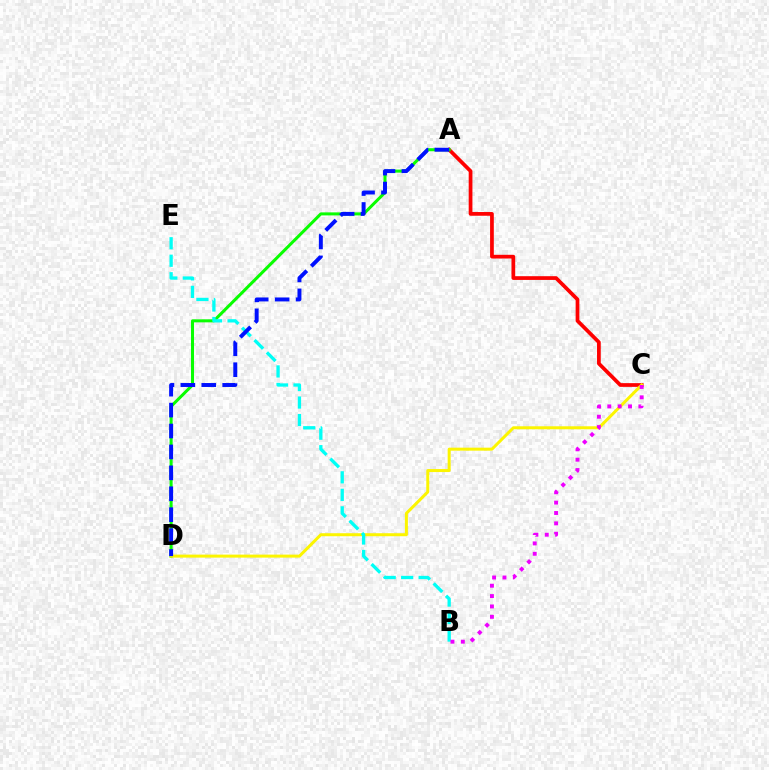{('A', 'C'): [{'color': '#ff0000', 'line_style': 'solid', 'thickness': 2.68}], ('A', 'D'): [{'color': '#08ff00', 'line_style': 'solid', 'thickness': 2.18}, {'color': '#0010ff', 'line_style': 'dashed', 'thickness': 2.84}], ('C', 'D'): [{'color': '#fcf500', 'line_style': 'solid', 'thickness': 2.16}], ('B', 'E'): [{'color': '#00fff6', 'line_style': 'dashed', 'thickness': 2.38}], ('B', 'C'): [{'color': '#ee00ff', 'line_style': 'dotted', 'thickness': 2.82}]}